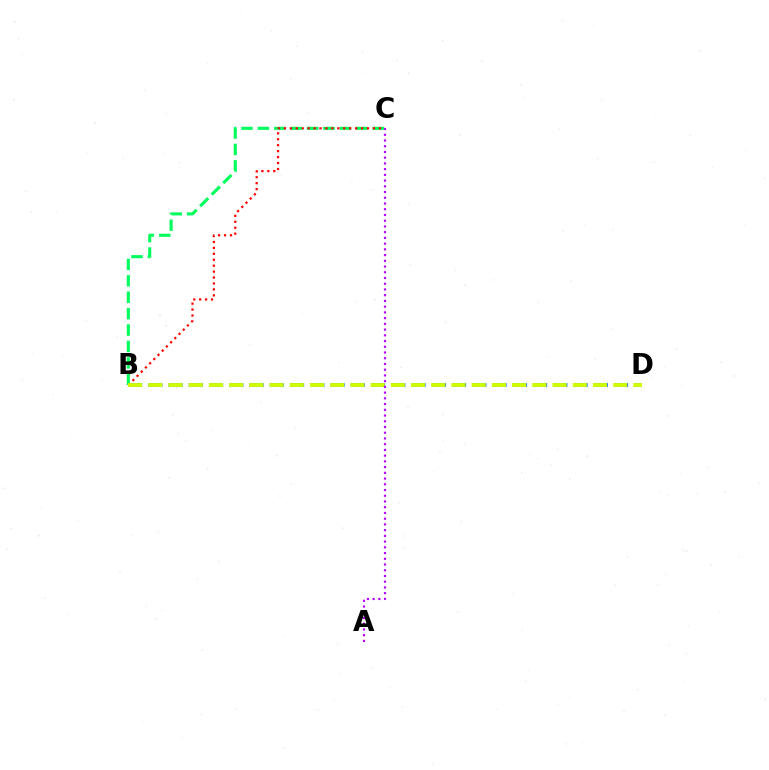{('B', 'C'): [{'color': '#00ff5c', 'line_style': 'dashed', 'thickness': 2.23}, {'color': '#ff0000', 'line_style': 'dotted', 'thickness': 1.61}], ('B', 'D'): [{'color': '#0074ff', 'line_style': 'dashed', 'thickness': 2.75}, {'color': '#d1ff00', 'line_style': 'dashed', 'thickness': 2.75}], ('A', 'C'): [{'color': '#b900ff', 'line_style': 'dotted', 'thickness': 1.56}]}